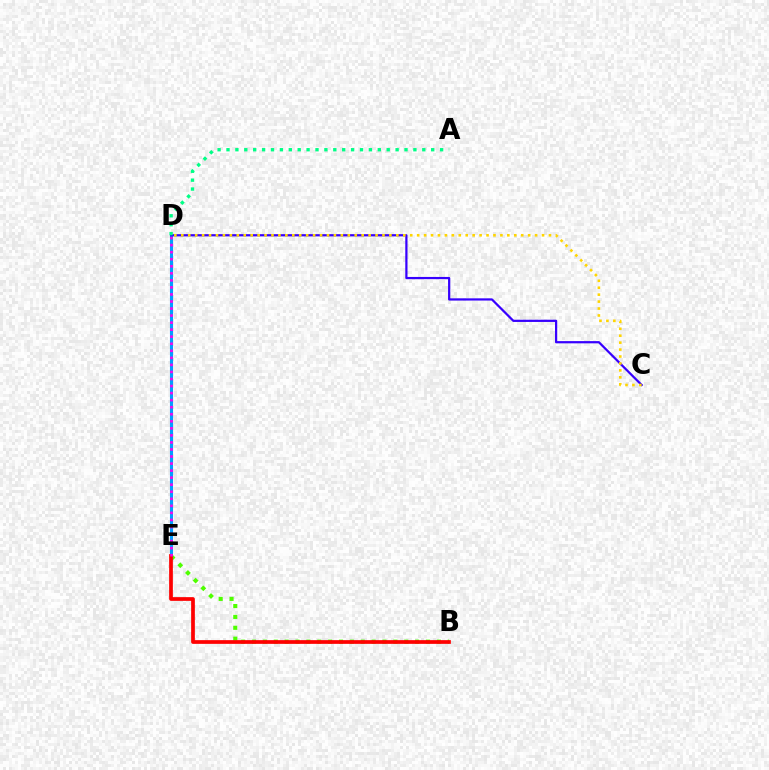{('D', 'E'): [{'color': '#009eff', 'line_style': 'solid', 'thickness': 2.23}, {'color': '#ff00ed', 'line_style': 'dotted', 'thickness': 1.91}], ('B', 'E'): [{'color': '#4fff00', 'line_style': 'dotted', 'thickness': 2.95}, {'color': '#ff0000', 'line_style': 'solid', 'thickness': 2.68}], ('C', 'D'): [{'color': '#3700ff', 'line_style': 'solid', 'thickness': 1.6}, {'color': '#ffd500', 'line_style': 'dotted', 'thickness': 1.88}], ('A', 'D'): [{'color': '#00ff86', 'line_style': 'dotted', 'thickness': 2.42}]}